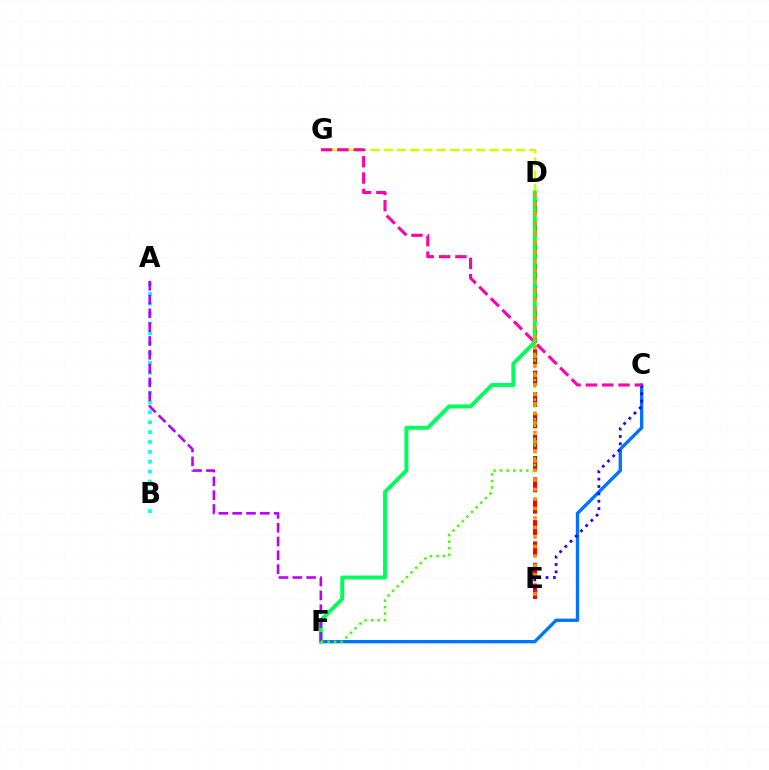{('C', 'F'): [{'color': '#0074ff', 'line_style': 'solid', 'thickness': 2.4}], ('D', 'E'): [{'color': '#ff0000', 'line_style': 'dashed', 'thickness': 2.9}, {'color': '#ff9400', 'line_style': 'dotted', 'thickness': 2.58}], ('D', 'G'): [{'color': '#d1ff00', 'line_style': 'dashed', 'thickness': 1.8}], ('C', 'E'): [{'color': '#2500ff', 'line_style': 'dotted', 'thickness': 2.0}], ('A', 'B'): [{'color': '#00fff6', 'line_style': 'dotted', 'thickness': 2.68}], ('C', 'G'): [{'color': '#ff00ac', 'line_style': 'dashed', 'thickness': 2.22}], ('D', 'F'): [{'color': '#00ff5c', 'line_style': 'solid', 'thickness': 2.85}, {'color': '#3dff00', 'line_style': 'dotted', 'thickness': 1.78}], ('A', 'F'): [{'color': '#b900ff', 'line_style': 'dashed', 'thickness': 1.88}]}